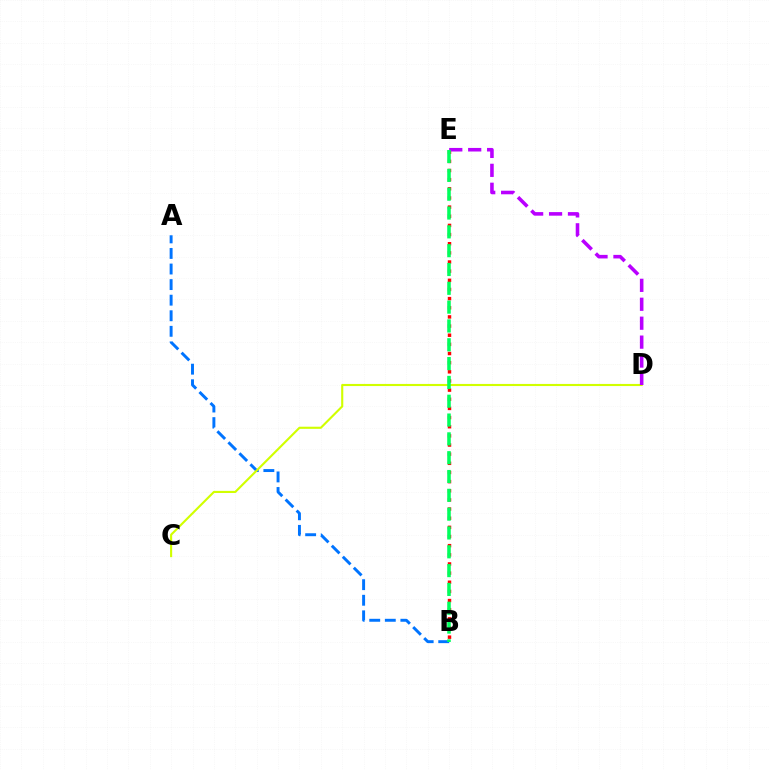{('A', 'B'): [{'color': '#0074ff', 'line_style': 'dashed', 'thickness': 2.12}], ('C', 'D'): [{'color': '#d1ff00', 'line_style': 'solid', 'thickness': 1.53}], ('B', 'E'): [{'color': '#ff0000', 'line_style': 'dotted', 'thickness': 2.49}, {'color': '#00ff5c', 'line_style': 'dashed', 'thickness': 2.56}], ('D', 'E'): [{'color': '#b900ff', 'line_style': 'dashed', 'thickness': 2.57}]}